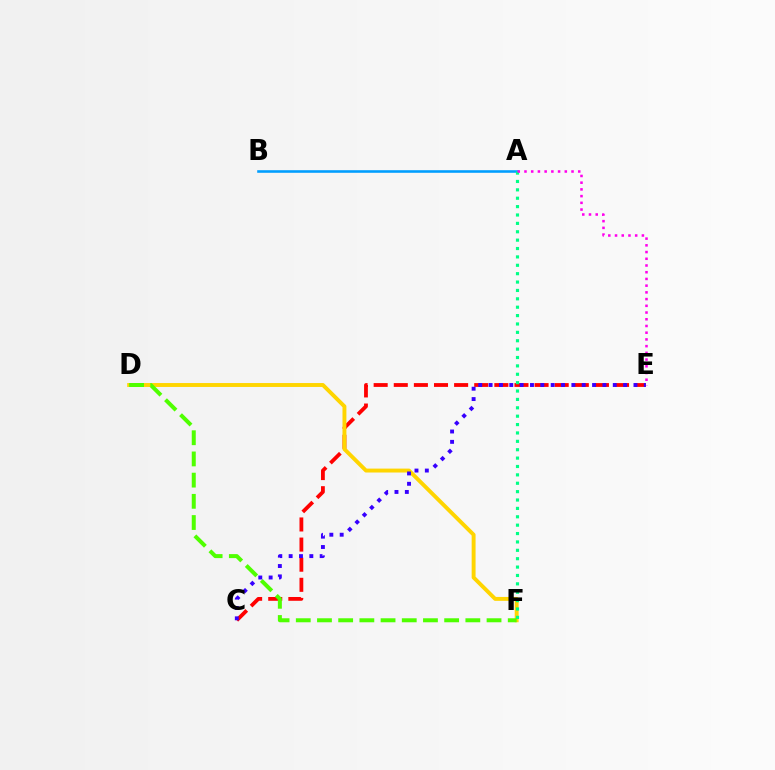{('C', 'E'): [{'color': '#ff0000', 'line_style': 'dashed', 'thickness': 2.73}, {'color': '#3700ff', 'line_style': 'dotted', 'thickness': 2.81}], ('D', 'F'): [{'color': '#ffd500', 'line_style': 'solid', 'thickness': 2.82}, {'color': '#4fff00', 'line_style': 'dashed', 'thickness': 2.88}], ('A', 'B'): [{'color': '#009eff', 'line_style': 'solid', 'thickness': 1.86}], ('A', 'F'): [{'color': '#00ff86', 'line_style': 'dotted', 'thickness': 2.28}], ('A', 'E'): [{'color': '#ff00ed', 'line_style': 'dotted', 'thickness': 1.83}]}